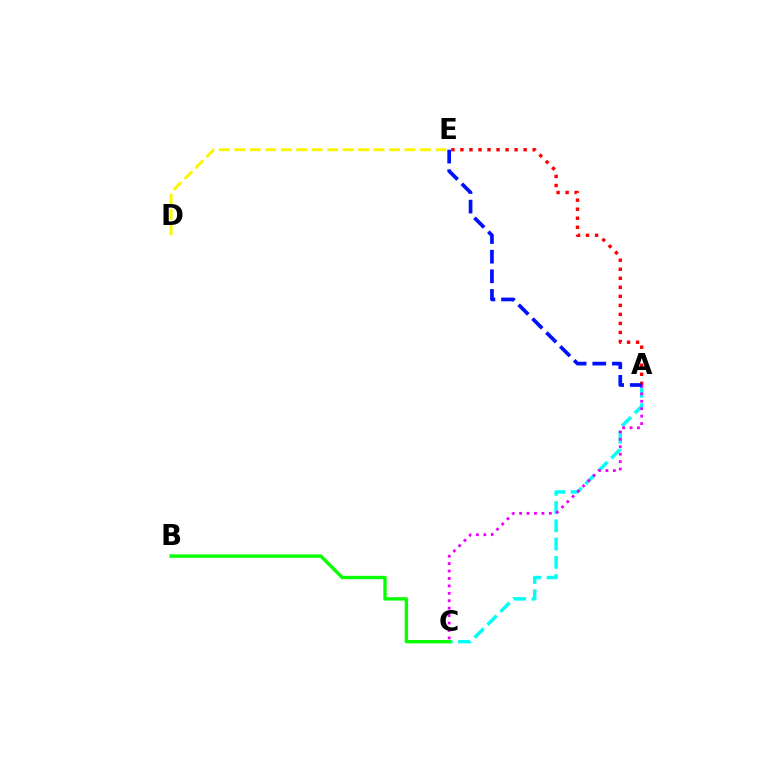{('A', 'C'): [{'color': '#00fff6', 'line_style': 'dashed', 'thickness': 2.48}, {'color': '#ee00ff', 'line_style': 'dotted', 'thickness': 2.02}], ('B', 'C'): [{'color': '#08ff00', 'line_style': 'solid', 'thickness': 2.43}], ('D', 'E'): [{'color': '#fcf500', 'line_style': 'dashed', 'thickness': 2.1}], ('A', 'E'): [{'color': '#ff0000', 'line_style': 'dotted', 'thickness': 2.45}, {'color': '#0010ff', 'line_style': 'dashed', 'thickness': 2.67}]}